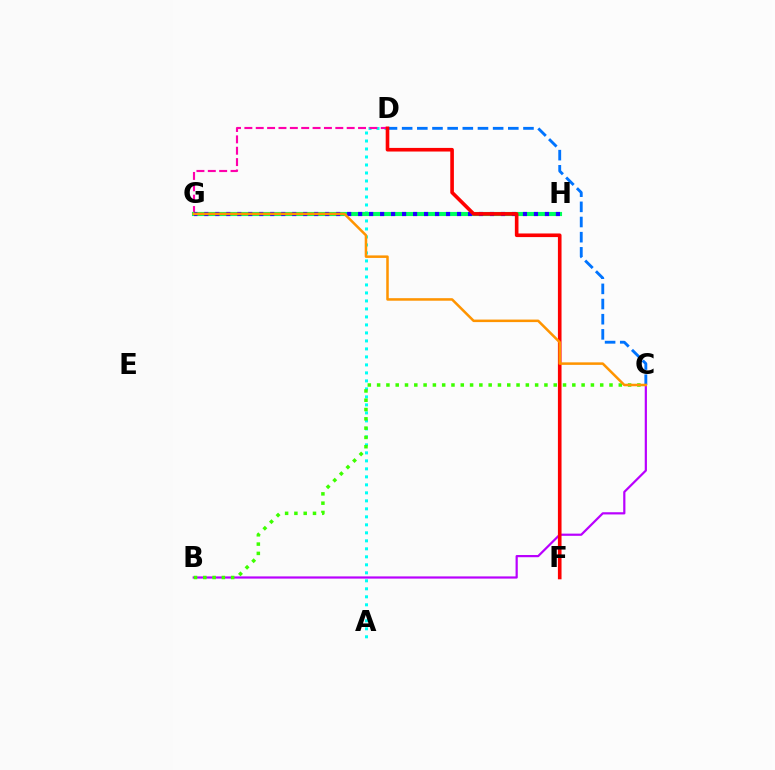{('C', 'D'): [{'color': '#0074ff', 'line_style': 'dashed', 'thickness': 2.06}], ('A', 'D'): [{'color': '#00fff6', 'line_style': 'dotted', 'thickness': 2.17}], ('D', 'G'): [{'color': '#ff00ac', 'line_style': 'dashed', 'thickness': 1.54}], ('G', 'H'): [{'color': '#d1ff00', 'line_style': 'dashed', 'thickness': 2.07}, {'color': '#00ff5c', 'line_style': 'solid', 'thickness': 2.97}, {'color': '#2500ff', 'line_style': 'dotted', 'thickness': 2.99}], ('B', 'C'): [{'color': '#b900ff', 'line_style': 'solid', 'thickness': 1.59}, {'color': '#3dff00', 'line_style': 'dotted', 'thickness': 2.53}], ('D', 'F'): [{'color': '#ff0000', 'line_style': 'solid', 'thickness': 2.61}], ('C', 'G'): [{'color': '#ff9400', 'line_style': 'solid', 'thickness': 1.82}]}